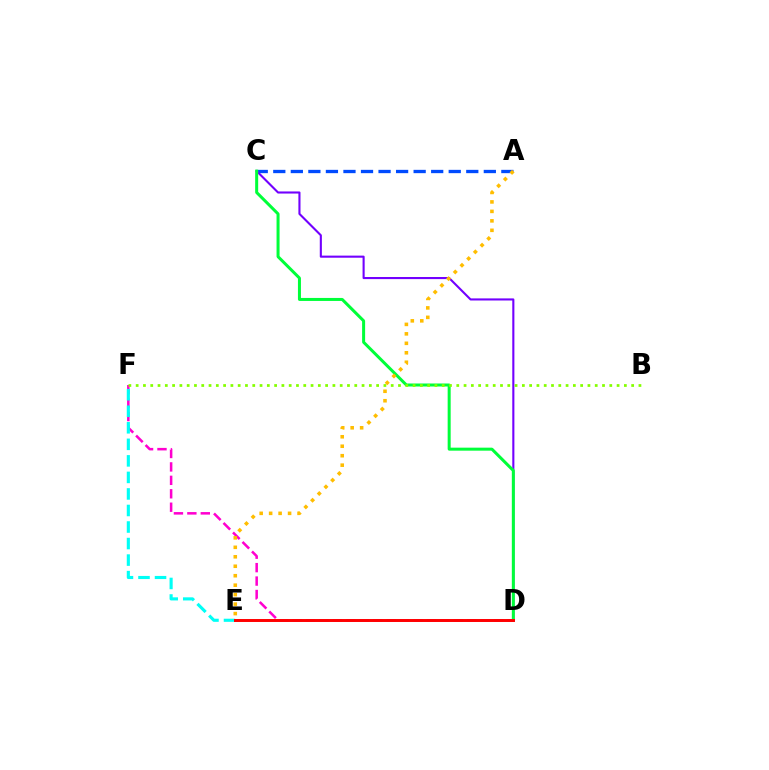{('A', 'C'): [{'color': '#004bff', 'line_style': 'dashed', 'thickness': 2.38}], ('D', 'F'): [{'color': '#ff00cf', 'line_style': 'dashed', 'thickness': 1.83}], ('E', 'F'): [{'color': '#00fff6', 'line_style': 'dashed', 'thickness': 2.25}], ('C', 'D'): [{'color': '#7200ff', 'line_style': 'solid', 'thickness': 1.51}, {'color': '#00ff39', 'line_style': 'solid', 'thickness': 2.17}], ('D', 'E'): [{'color': '#ff0000', 'line_style': 'solid', 'thickness': 2.12}], ('B', 'F'): [{'color': '#84ff00', 'line_style': 'dotted', 'thickness': 1.98}], ('A', 'E'): [{'color': '#ffbd00', 'line_style': 'dotted', 'thickness': 2.57}]}